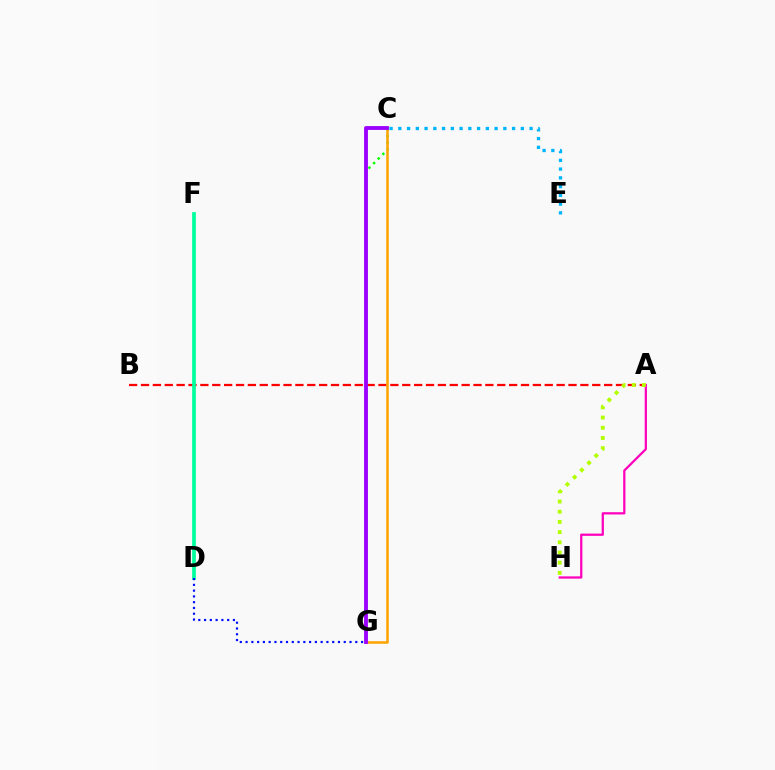{('A', 'B'): [{'color': '#ff0000', 'line_style': 'dashed', 'thickness': 1.61}], ('A', 'H'): [{'color': '#ff00bd', 'line_style': 'solid', 'thickness': 1.62}, {'color': '#b3ff00', 'line_style': 'dotted', 'thickness': 2.77}], ('D', 'F'): [{'color': '#00ff9d', 'line_style': 'solid', 'thickness': 2.66}], ('C', 'G'): [{'color': '#08ff00', 'line_style': 'dotted', 'thickness': 1.77}, {'color': '#ffa500', 'line_style': 'solid', 'thickness': 1.83}, {'color': '#9b00ff', 'line_style': 'solid', 'thickness': 2.76}], ('D', 'G'): [{'color': '#0010ff', 'line_style': 'dotted', 'thickness': 1.57}], ('C', 'E'): [{'color': '#00b5ff', 'line_style': 'dotted', 'thickness': 2.38}]}